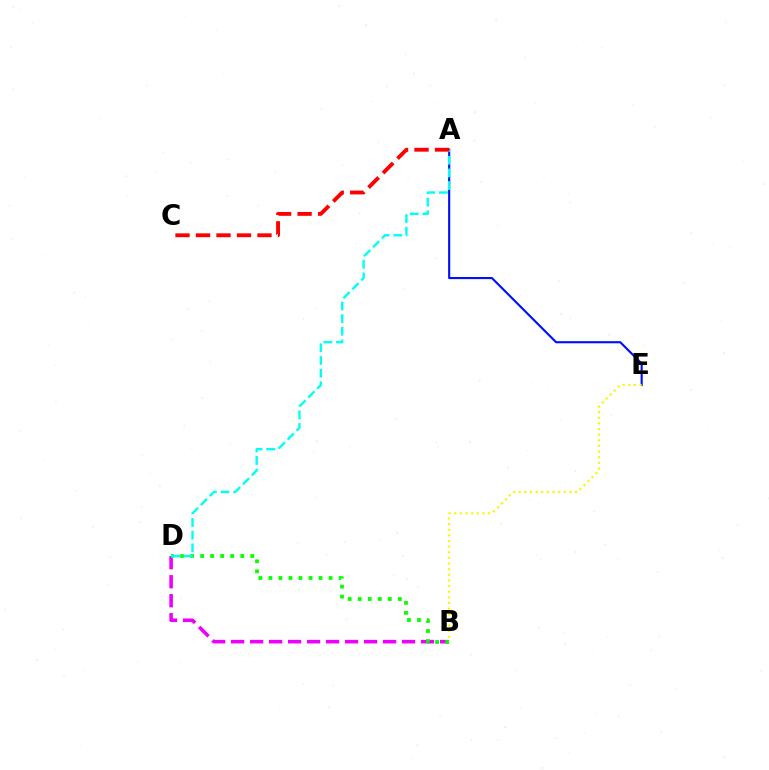{('A', 'E'): [{'color': '#0010ff', 'line_style': 'solid', 'thickness': 1.53}], ('B', 'D'): [{'color': '#ee00ff', 'line_style': 'dashed', 'thickness': 2.58}, {'color': '#08ff00', 'line_style': 'dotted', 'thickness': 2.73}], ('B', 'E'): [{'color': '#fcf500', 'line_style': 'dotted', 'thickness': 1.53}], ('A', 'D'): [{'color': '#00fff6', 'line_style': 'dashed', 'thickness': 1.72}], ('A', 'C'): [{'color': '#ff0000', 'line_style': 'dashed', 'thickness': 2.78}]}